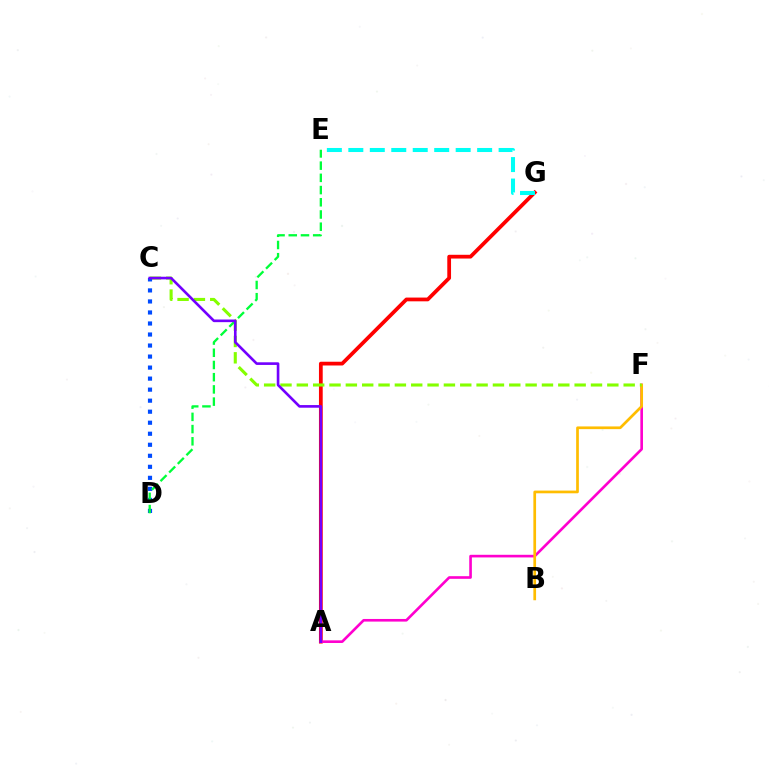{('A', 'G'): [{'color': '#ff0000', 'line_style': 'solid', 'thickness': 2.7}], ('A', 'F'): [{'color': '#ff00cf', 'line_style': 'solid', 'thickness': 1.9}], ('B', 'F'): [{'color': '#ffbd00', 'line_style': 'solid', 'thickness': 1.95}], ('C', 'F'): [{'color': '#84ff00', 'line_style': 'dashed', 'thickness': 2.22}], ('C', 'D'): [{'color': '#004bff', 'line_style': 'dotted', 'thickness': 3.0}], ('D', 'E'): [{'color': '#00ff39', 'line_style': 'dashed', 'thickness': 1.66}], ('E', 'G'): [{'color': '#00fff6', 'line_style': 'dashed', 'thickness': 2.92}], ('A', 'C'): [{'color': '#7200ff', 'line_style': 'solid', 'thickness': 1.9}]}